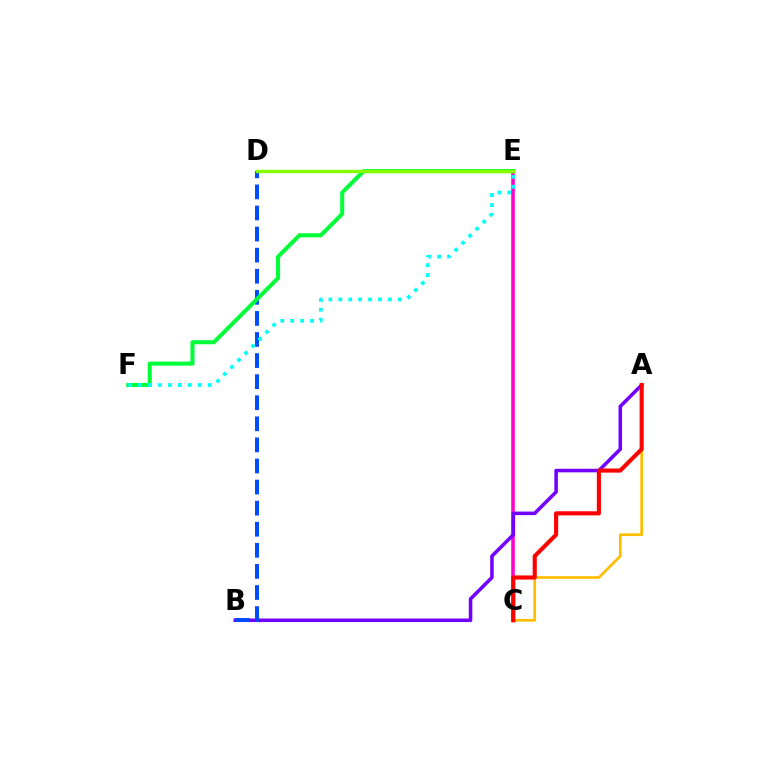{('C', 'E'): [{'color': '#ff00cf', 'line_style': 'solid', 'thickness': 2.56}], ('A', 'B'): [{'color': '#7200ff', 'line_style': 'solid', 'thickness': 2.55}], ('B', 'D'): [{'color': '#004bff', 'line_style': 'dashed', 'thickness': 2.86}], ('E', 'F'): [{'color': '#00ff39', 'line_style': 'solid', 'thickness': 2.92}, {'color': '#00fff6', 'line_style': 'dotted', 'thickness': 2.7}], ('A', 'C'): [{'color': '#ffbd00', 'line_style': 'solid', 'thickness': 1.94}, {'color': '#ff0000', 'line_style': 'solid', 'thickness': 2.96}], ('D', 'E'): [{'color': '#84ff00', 'line_style': 'solid', 'thickness': 2.42}]}